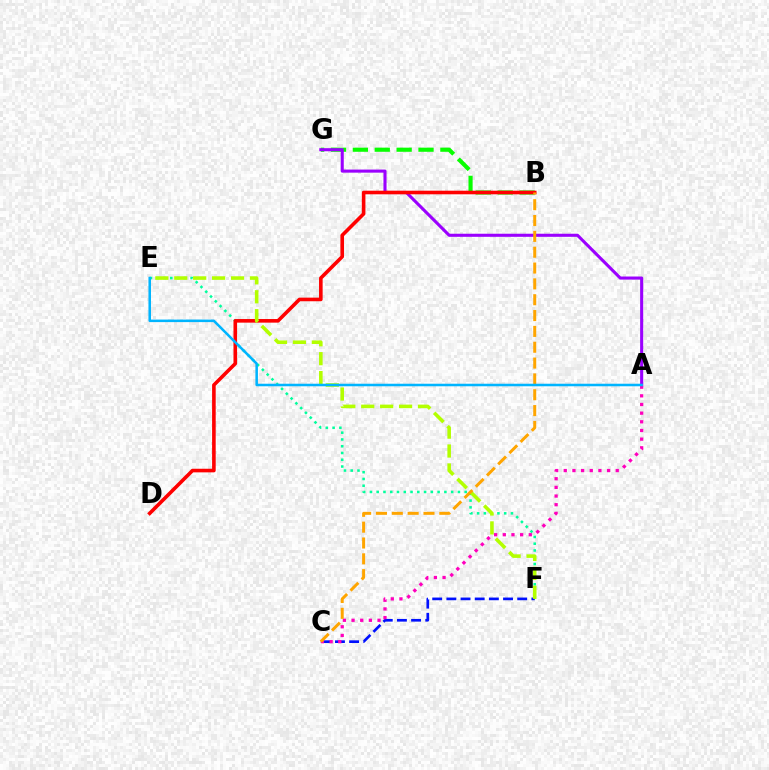{('E', 'F'): [{'color': '#00ff9d', 'line_style': 'dotted', 'thickness': 1.84}, {'color': '#b3ff00', 'line_style': 'dashed', 'thickness': 2.57}], ('B', 'G'): [{'color': '#08ff00', 'line_style': 'dashed', 'thickness': 2.97}], ('A', 'G'): [{'color': '#9b00ff', 'line_style': 'solid', 'thickness': 2.22}], ('B', 'D'): [{'color': '#ff0000', 'line_style': 'solid', 'thickness': 2.59}], ('C', 'F'): [{'color': '#0010ff', 'line_style': 'dashed', 'thickness': 1.92}], ('A', 'C'): [{'color': '#ff00bd', 'line_style': 'dotted', 'thickness': 2.35}], ('B', 'C'): [{'color': '#ffa500', 'line_style': 'dashed', 'thickness': 2.15}], ('A', 'E'): [{'color': '#00b5ff', 'line_style': 'solid', 'thickness': 1.83}]}